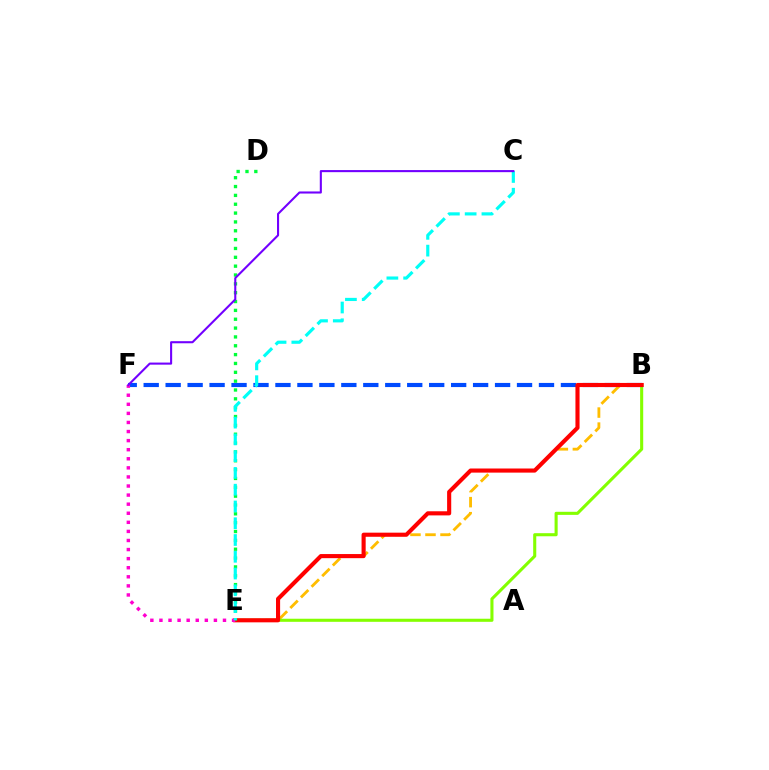{('B', 'F'): [{'color': '#004bff', 'line_style': 'dashed', 'thickness': 2.98}], ('B', 'E'): [{'color': '#ffbd00', 'line_style': 'dashed', 'thickness': 2.04}, {'color': '#84ff00', 'line_style': 'solid', 'thickness': 2.22}, {'color': '#ff0000', 'line_style': 'solid', 'thickness': 2.96}], ('D', 'E'): [{'color': '#00ff39', 'line_style': 'dotted', 'thickness': 2.4}], ('E', 'F'): [{'color': '#ff00cf', 'line_style': 'dotted', 'thickness': 2.47}], ('C', 'E'): [{'color': '#00fff6', 'line_style': 'dashed', 'thickness': 2.28}], ('C', 'F'): [{'color': '#7200ff', 'line_style': 'solid', 'thickness': 1.51}]}